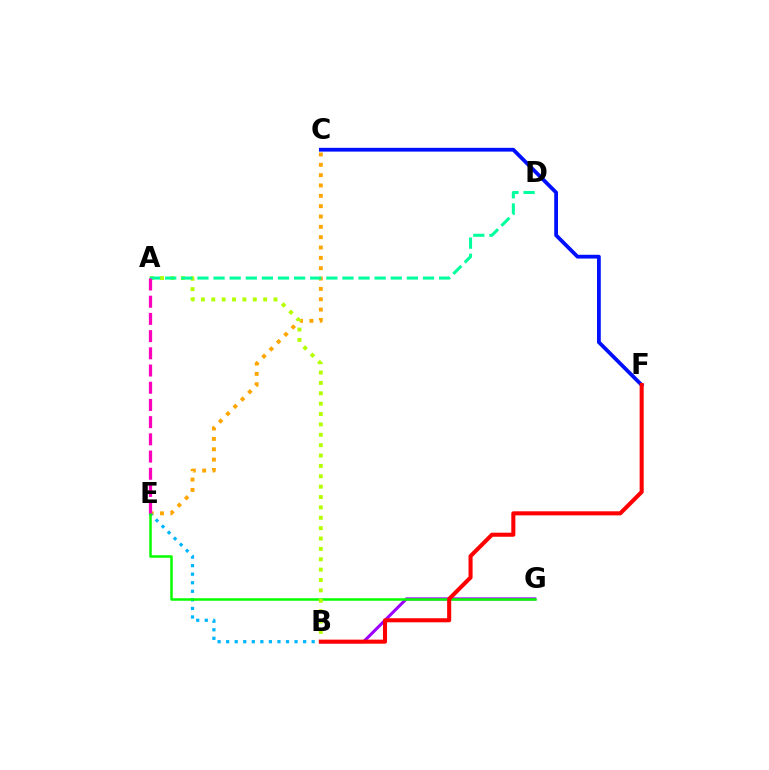{('C', 'E'): [{'color': '#ffa500', 'line_style': 'dotted', 'thickness': 2.81}], ('B', 'G'): [{'color': '#9b00ff', 'line_style': 'solid', 'thickness': 2.19}], ('B', 'E'): [{'color': '#00b5ff', 'line_style': 'dotted', 'thickness': 2.32}], ('C', 'F'): [{'color': '#0010ff', 'line_style': 'solid', 'thickness': 2.72}], ('E', 'G'): [{'color': '#08ff00', 'line_style': 'solid', 'thickness': 1.81}], ('A', 'B'): [{'color': '#b3ff00', 'line_style': 'dotted', 'thickness': 2.82}], ('B', 'F'): [{'color': '#ff0000', 'line_style': 'solid', 'thickness': 2.92}], ('A', 'D'): [{'color': '#00ff9d', 'line_style': 'dashed', 'thickness': 2.19}], ('A', 'E'): [{'color': '#ff00bd', 'line_style': 'dashed', 'thickness': 2.34}]}